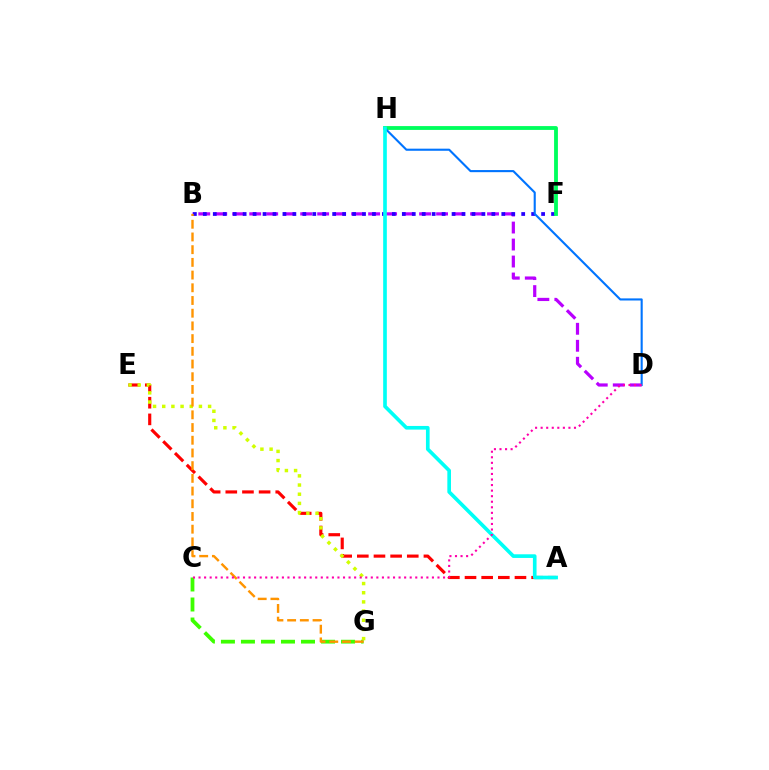{('B', 'D'): [{'color': '#b900ff', 'line_style': 'dashed', 'thickness': 2.31}], ('A', 'E'): [{'color': '#ff0000', 'line_style': 'dashed', 'thickness': 2.26}], ('C', 'G'): [{'color': '#3dff00', 'line_style': 'dashed', 'thickness': 2.72}], ('E', 'G'): [{'color': '#d1ff00', 'line_style': 'dotted', 'thickness': 2.49}], ('B', 'F'): [{'color': '#2500ff', 'line_style': 'dotted', 'thickness': 2.7}], ('F', 'H'): [{'color': '#00ff5c', 'line_style': 'solid', 'thickness': 2.75}], ('D', 'H'): [{'color': '#0074ff', 'line_style': 'solid', 'thickness': 1.52}], ('A', 'H'): [{'color': '#00fff6', 'line_style': 'solid', 'thickness': 2.63}], ('B', 'G'): [{'color': '#ff9400', 'line_style': 'dashed', 'thickness': 1.73}], ('C', 'D'): [{'color': '#ff00ac', 'line_style': 'dotted', 'thickness': 1.51}]}